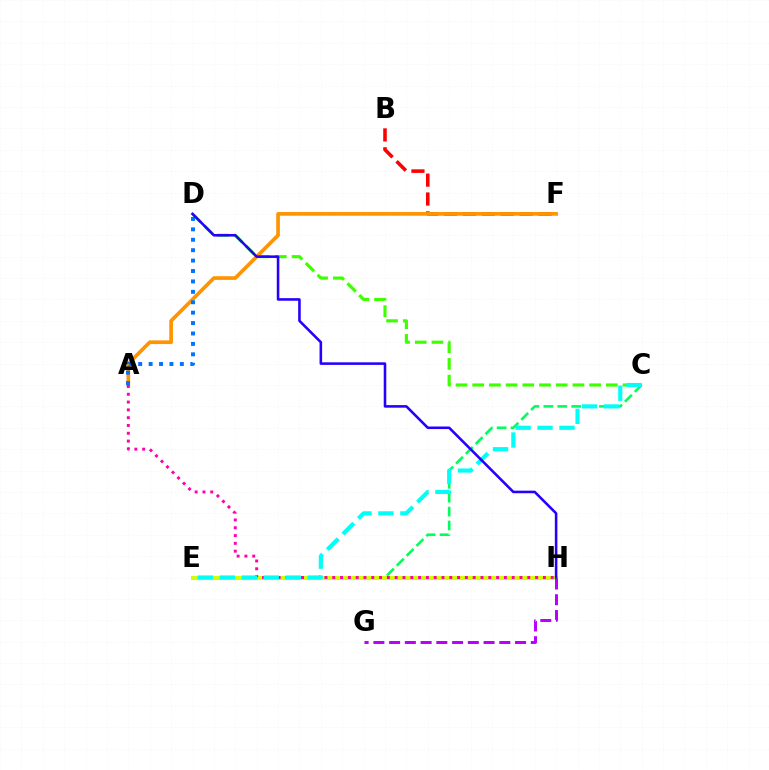{('B', 'F'): [{'color': '#ff0000', 'line_style': 'dashed', 'thickness': 2.56}], ('C', 'E'): [{'color': '#00ff5c', 'line_style': 'dashed', 'thickness': 1.89}, {'color': '#00fff6', 'line_style': 'dashed', 'thickness': 2.98}], ('A', 'F'): [{'color': '#ff9400', 'line_style': 'solid', 'thickness': 2.65}], ('E', 'H'): [{'color': '#d1ff00', 'line_style': 'solid', 'thickness': 2.94}], ('C', 'D'): [{'color': '#3dff00', 'line_style': 'dashed', 'thickness': 2.27}], ('A', 'D'): [{'color': '#0074ff', 'line_style': 'dotted', 'thickness': 2.83}], ('A', 'H'): [{'color': '#ff00ac', 'line_style': 'dotted', 'thickness': 2.12}], ('G', 'H'): [{'color': '#b900ff', 'line_style': 'dashed', 'thickness': 2.14}], ('D', 'H'): [{'color': '#2500ff', 'line_style': 'solid', 'thickness': 1.85}]}